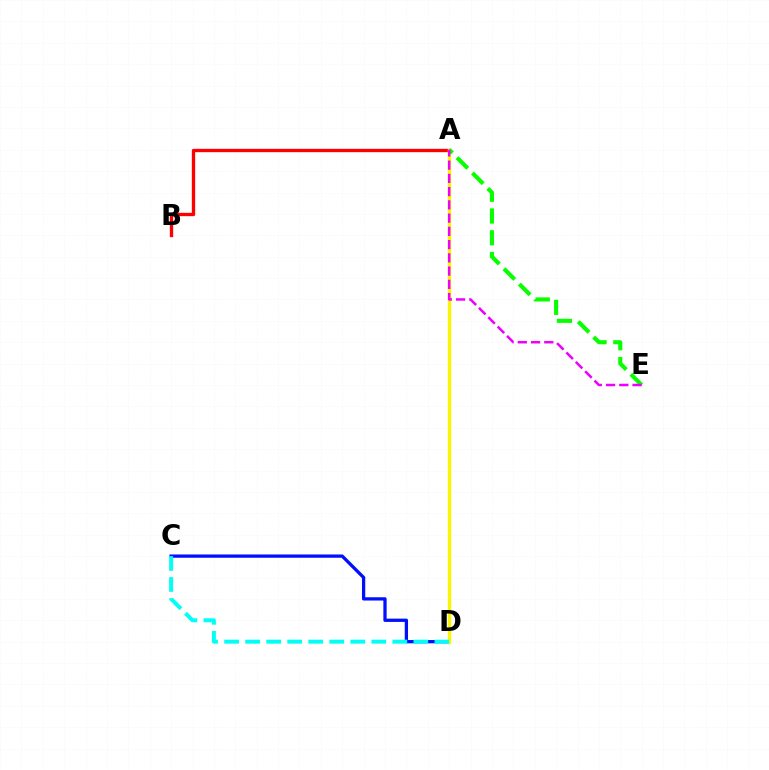{('C', 'D'): [{'color': '#0010ff', 'line_style': 'solid', 'thickness': 2.36}, {'color': '#00fff6', 'line_style': 'dashed', 'thickness': 2.86}], ('A', 'B'): [{'color': '#ff0000', 'line_style': 'solid', 'thickness': 2.4}], ('A', 'D'): [{'color': '#fcf500', 'line_style': 'solid', 'thickness': 2.42}], ('A', 'E'): [{'color': '#08ff00', 'line_style': 'dashed', 'thickness': 2.95}, {'color': '#ee00ff', 'line_style': 'dashed', 'thickness': 1.8}]}